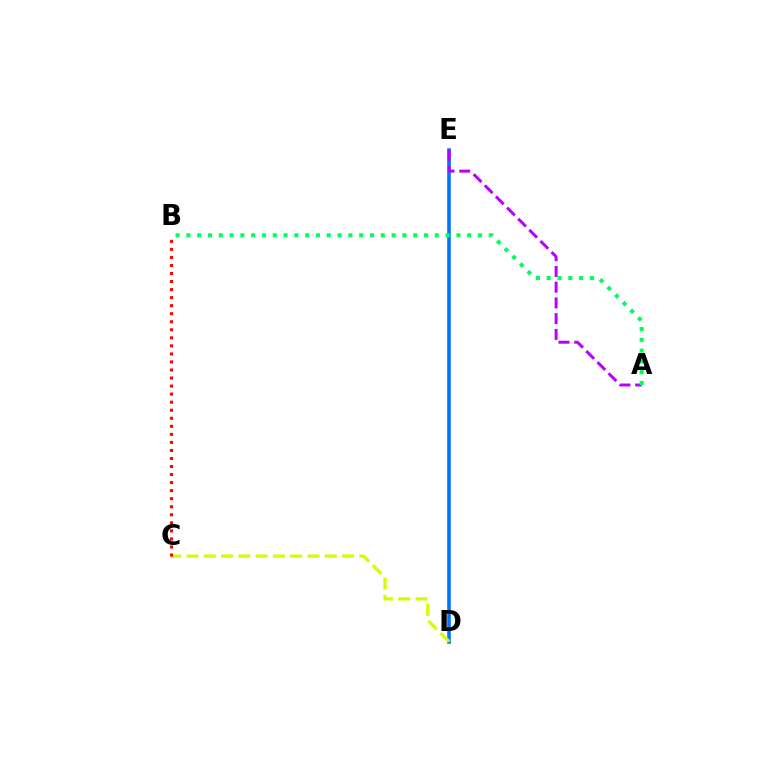{('D', 'E'): [{'color': '#0074ff', 'line_style': 'solid', 'thickness': 2.59}], ('A', 'E'): [{'color': '#b900ff', 'line_style': 'dashed', 'thickness': 2.14}], ('A', 'B'): [{'color': '#00ff5c', 'line_style': 'dotted', 'thickness': 2.93}], ('C', 'D'): [{'color': '#d1ff00', 'line_style': 'dashed', 'thickness': 2.35}], ('B', 'C'): [{'color': '#ff0000', 'line_style': 'dotted', 'thickness': 2.19}]}